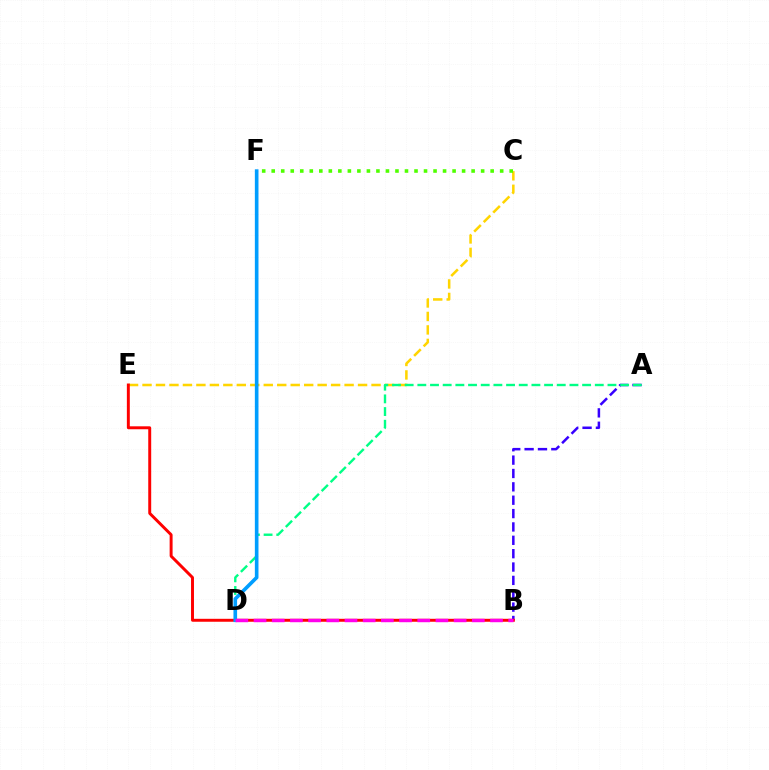{('A', 'B'): [{'color': '#3700ff', 'line_style': 'dashed', 'thickness': 1.82}], ('C', 'E'): [{'color': '#ffd500', 'line_style': 'dashed', 'thickness': 1.83}], ('C', 'F'): [{'color': '#4fff00', 'line_style': 'dotted', 'thickness': 2.59}], ('B', 'E'): [{'color': '#ff0000', 'line_style': 'solid', 'thickness': 2.12}], ('A', 'D'): [{'color': '#00ff86', 'line_style': 'dashed', 'thickness': 1.72}], ('D', 'F'): [{'color': '#009eff', 'line_style': 'solid', 'thickness': 2.61}], ('B', 'D'): [{'color': '#ff00ed', 'line_style': 'dashed', 'thickness': 2.47}]}